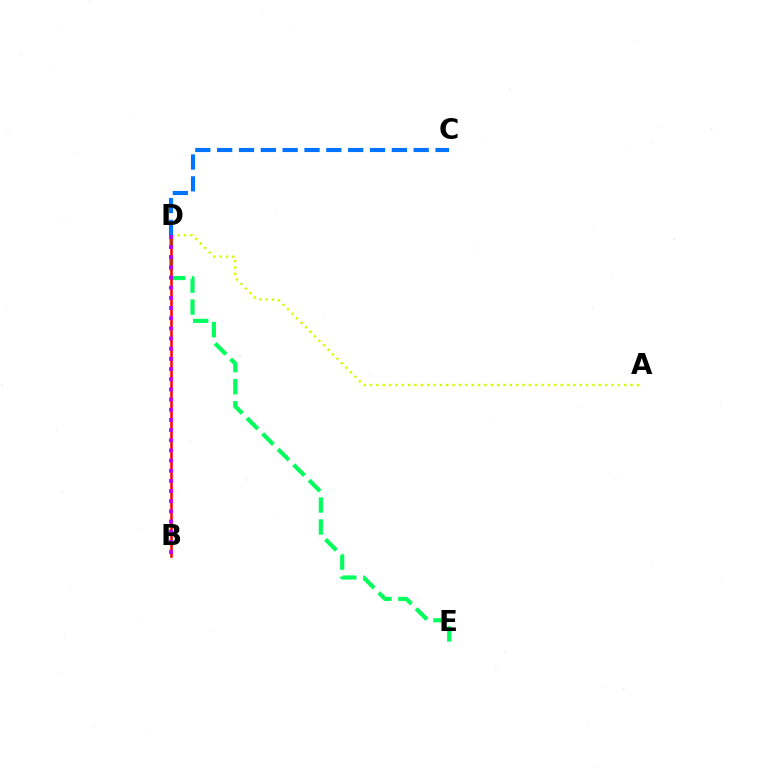{('D', 'E'): [{'color': '#00ff5c', 'line_style': 'dashed', 'thickness': 2.98}], ('A', 'D'): [{'color': '#d1ff00', 'line_style': 'dotted', 'thickness': 1.73}], ('B', 'D'): [{'color': '#ff0000', 'line_style': 'solid', 'thickness': 1.82}, {'color': '#b900ff', 'line_style': 'dotted', 'thickness': 2.76}], ('C', 'D'): [{'color': '#0074ff', 'line_style': 'dashed', 'thickness': 2.97}]}